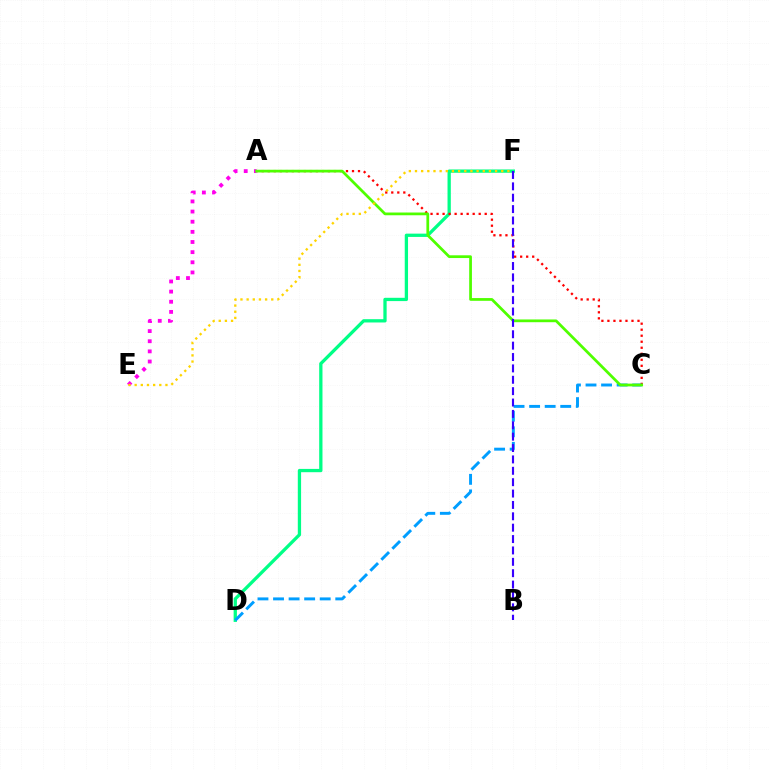{('D', 'F'): [{'color': '#00ff86', 'line_style': 'solid', 'thickness': 2.37}], ('A', 'C'): [{'color': '#ff0000', 'line_style': 'dotted', 'thickness': 1.63}, {'color': '#4fff00', 'line_style': 'solid', 'thickness': 1.98}], ('C', 'D'): [{'color': '#009eff', 'line_style': 'dashed', 'thickness': 2.11}], ('A', 'E'): [{'color': '#ff00ed', 'line_style': 'dotted', 'thickness': 2.76}], ('E', 'F'): [{'color': '#ffd500', 'line_style': 'dotted', 'thickness': 1.67}], ('B', 'F'): [{'color': '#3700ff', 'line_style': 'dashed', 'thickness': 1.55}]}